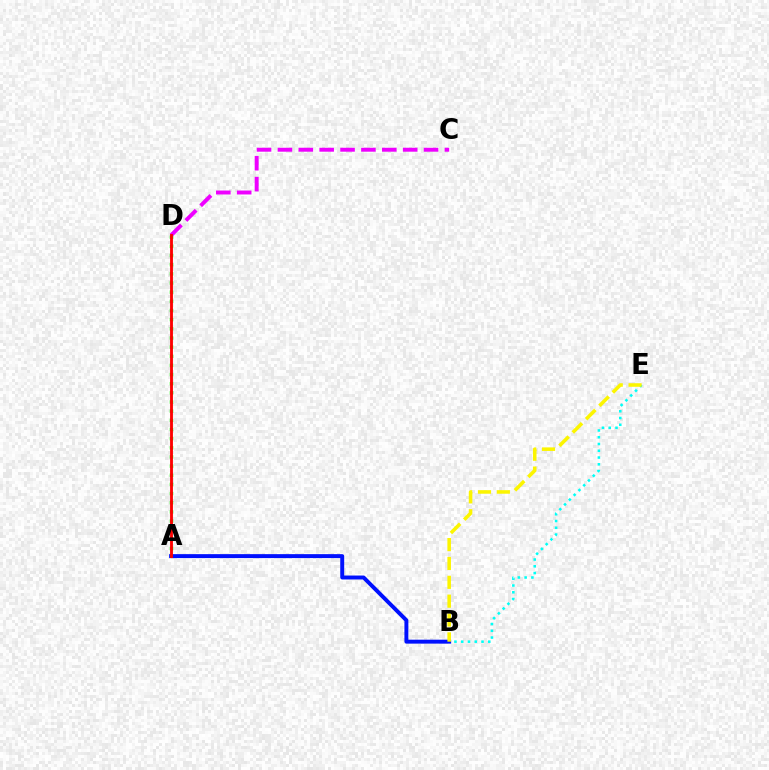{('A', 'D'): [{'color': '#08ff00', 'line_style': 'dotted', 'thickness': 2.49}, {'color': '#ff0000', 'line_style': 'solid', 'thickness': 2.05}], ('B', 'E'): [{'color': '#00fff6', 'line_style': 'dotted', 'thickness': 1.84}, {'color': '#fcf500', 'line_style': 'dashed', 'thickness': 2.56}], ('C', 'D'): [{'color': '#ee00ff', 'line_style': 'dashed', 'thickness': 2.84}], ('A', 'B'): [{'color': '#0010ff', 'line_style': 'solid', 'thickness': 2.84}]}